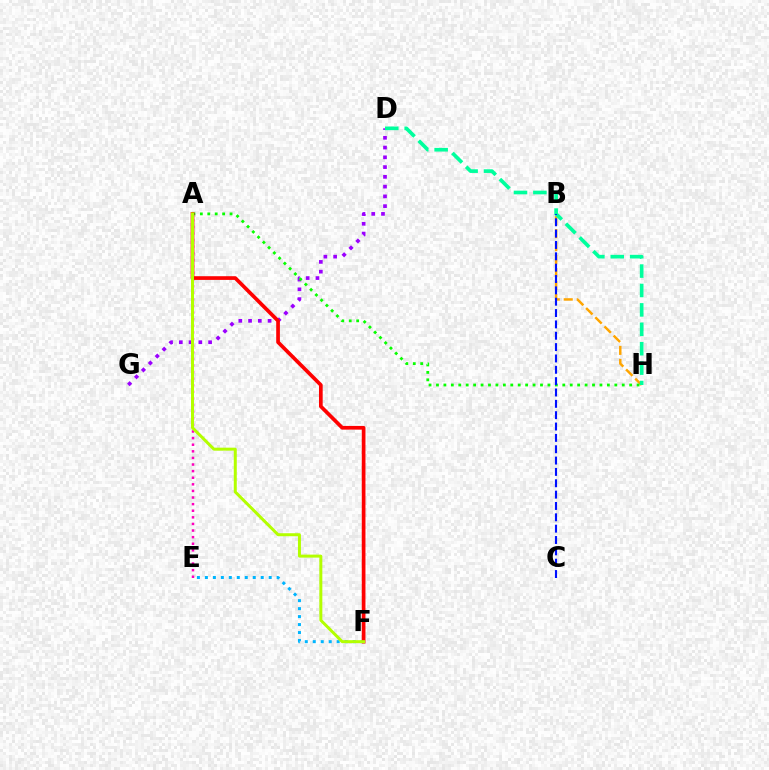{('E', 'F'): [{'color': '#00b5ff', 'line_style': 'dotted', 'thickness': 2.17}], ('D', 'G'): [{'color': '#9b00ff', 'line_style': 'dotted', 'thickness': 2.65}], ('B', 'H'): [{'color': '#ffa500', 'line_style': 'dashed', 'thickness': 1.76}], ('A', 'H'): [{'color': '#08ff00', 'line_style': 'dotted', 'thickness': 2.02}], ('A', 'E'): [{'color': '#ff00bd', 'line_style': 'dotted', 'thickness': 1.79}], ('A', 'F'): [{'color': '#ff0000', 'line_style': 'solid', 'thickness': 2.66}, {'color': '#b3ff00', 'line_style': 'solid', 'thickness': 2.15}], ('D', 'H'): [{'color': '#00ff9d', 'line_style': 'dashed', 'thickness': 2.64}], ('B', 'C'): [{'color': '#0010ff', 'line_style': 'dashed', 'thickness': 1.54}]}